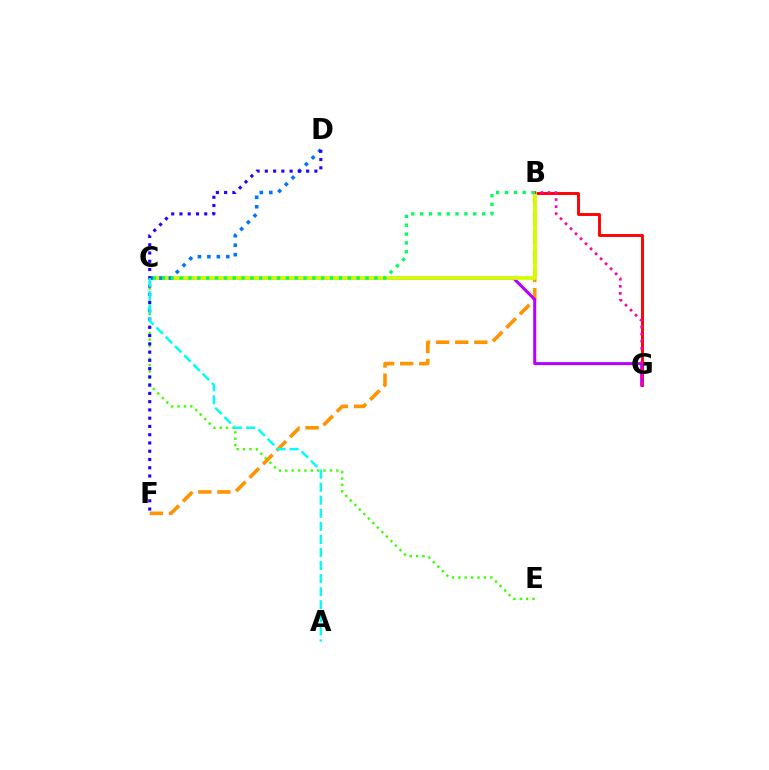{('B', 'F'): [{'color': '#ff9400', 'line_style': 'dashed', 'thickness': 2.6}], ('B', 'G'): [{'color': '#ff0000', 'line_style': 'solid', 'thickness': 2.08}, {'color': '#ff00ac', 'line_style': 'dotted', 'thickness': 1.92}], ('C', 'G'): [{'color': '#b900ff', 'line_style': 'solid', 'thickness': 2.18}], ('B', 'C'): [{'color': '#d1ff00', 'line_style': 'solid', 'thickness': 2.68}, {'color': '#00ff5c', 'line_style': 'dotted', 'thickness': 2.41}], ('C', 'E'): [{'color': '#3dff00', 'line_style': 'dotted', 'thickness': 1.74}], ('C', 'D'): [{'color': '#0074ff', 'line_style': 'dotted', 'thickness': 2.57}], ('D', 'F'): [{'color': '#2500ff', 'line_style': 'dotted', 'thickness': 2.24}], ('A', 'C'): [{'color': '#00fff6', 'line_style': 'dashed', 'thickness': 1.77}]}